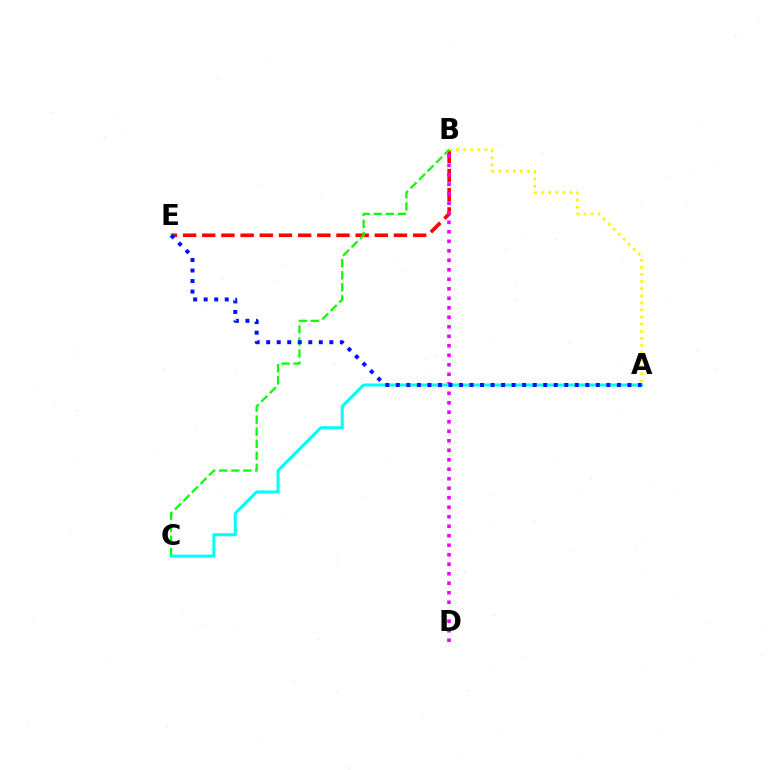{('B', 'E'): [{'color': '#ff0000', 'line_style': 'dashed', 'thickness': 2.6}], ('A', 'B'): [{'color': '#fcf500', 'line_style': 'dotted', 'thickness': 1.93}], ('B', 'C'): [{'color': '#08ff00', 'line_style': 'dashed', 'thickness': 1.64}], ('B', 'D'): [{'color': '#ee00ff', 'line_style': 'dotted', 'thickness': 2.58}], ('A', 'C'): [{'color': '#00fff6', 'line_style': 'solid', 'thickness': 2.19}], ('A', 'E'): [{'color': '#0010ff', 'line_style': 'dotted', 'thickness': 2.86}]}